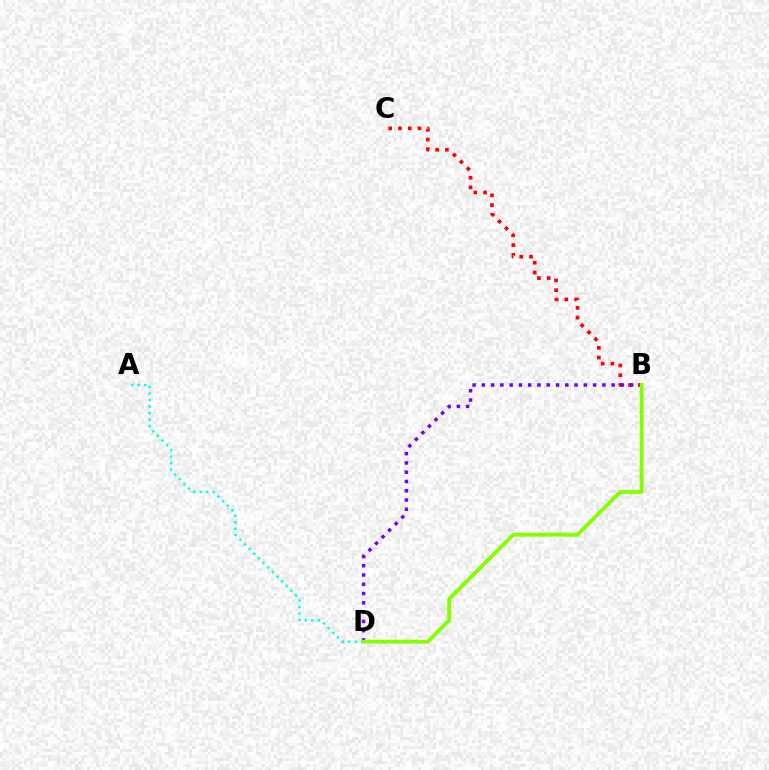{('B', 'C'): [{'color': '#ff0000', 'line_style': 'dotted', 'thickness': 2.65}], ('A', 'D'): [{'color': '#00fff6', 'line_style': 'dotted', 'thickness': 1.78}], ('B', 'D'): [{'color': '#7200ff', 'line_style': 'dotted', 'thickness': 2.52}, {'color': '#84ff00', 'line_style': 'solid', 'thickness': 2.77}]}